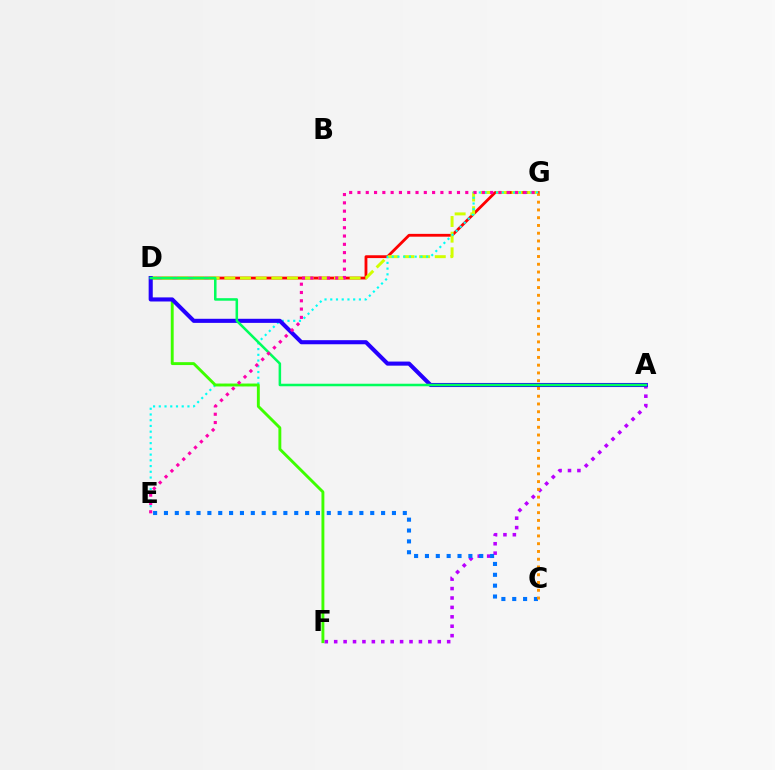{('A', 'F'): [{'color': '#b900ff', 'line_style': 'dotted', 'thickness': 2.56}], ('C', 'E'): [{'color': '#0074ff', 'line_style': 'dotted', 'thickness': 2.95}], ('D', 'G'): [{'color': '#ff0000', 'line_style': 'solid', 'thickness': 2.03}, {'color': '#d1ff00', 'line_style': 'dashed', 'thickness': 2.13}], ('E', 'G'): [{'color': '#00fff6', 'line_style': 'dotted', 'thickness': 1.56}, {'color': '#ff00ac', 'line_style': 'dotted', 'thickness': 2.25}], ('D', 'F'): [{'color': '#3dff00', 'line_style': 'solid', 'thickness': 2.09}], ('C', 'G'): [{'color': '#ff9400', 'line_style': 'dotted', 'thickness': 2.11}], ('A', 'D'): [{'color': '#2500ff', 'line_style': 'solid', 'thickness': 2.94}, {'color': '#00ff5c', 'line_style': 'solid', 'thickness': 1.82}]}